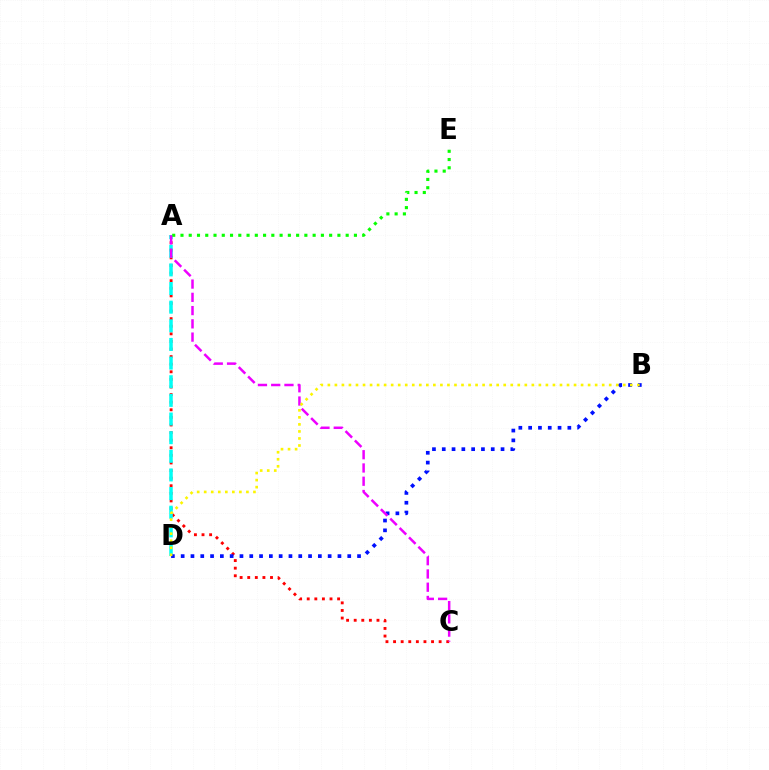{('A', 'C'): [{'color': '#ff0000', 'line_style': 'dotted', 'thickness': 2.06}, {'color': '#ee00ff', 'line_style': 'dashed', 'thickness': 1.8}], ('A', 'D'): [{'color': '#00fff6', 'line_style': 'dashed', 'thickness': 2.53}], ('A', 'E'): [{'color': '#08ff00', 'line_style': 'dotted', 'thickness': 2.24}], ('B', 'D'): [{'color': '#0010ff', 'line_style': 'dotted', 'thickness': 2.66}, {'color': '#fcf500', 'line_style': 'dotted', 'thickness': 1.91}]}